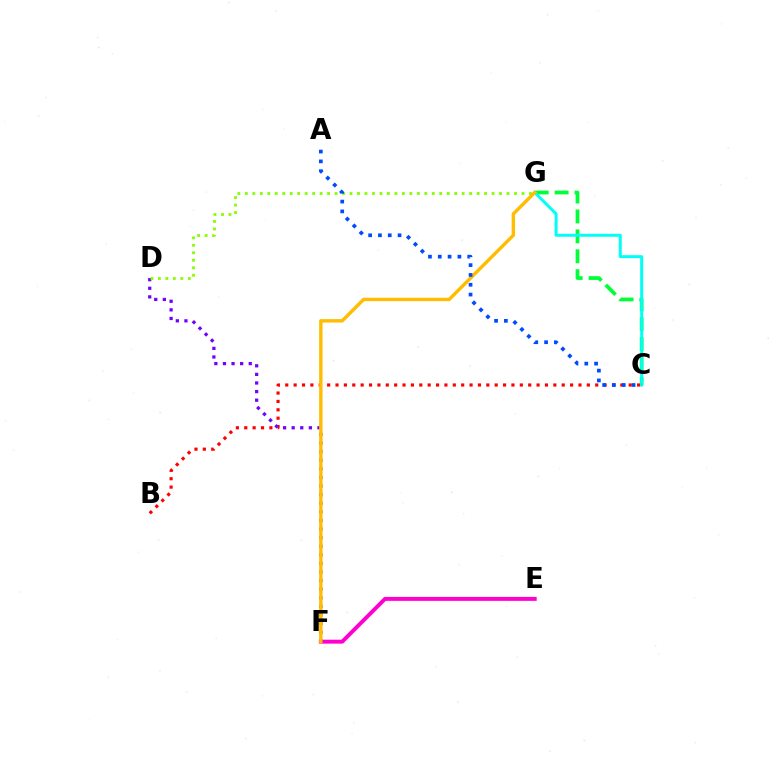{('C', 'G'): [{'color': '#00ff39', 'line_style': 'dashed', 'thickness': 2.71}, {'color': '#00fff6', 'line_style': 'solid', 'thickness': 2.15}], ('E', 'F'): [{'color': '#ff00cf', 'line_style': 'solid', 'thickness': 2.84}], ('B', 'C'): [{'color': '#ff0000', 'line_style': 'dotted', 'thickness': 2.28}], ('D', 'F'): [{'color': '#7200ff', 'line_style': 'dotted', 'thickness': 2.34}], ('D', 'G'): [{'color': '#84ff00', 'line_style': 'dotted', 'thickness': 2.03}], ('F', 'G'): [{'color': '#ffbd00', 'line_style': 'solid', 'thickness': 2.45}], ('A', 'C'): [{'color': '#004bff', 'line_style': 'dotted', 'thickness': 2.67}]}